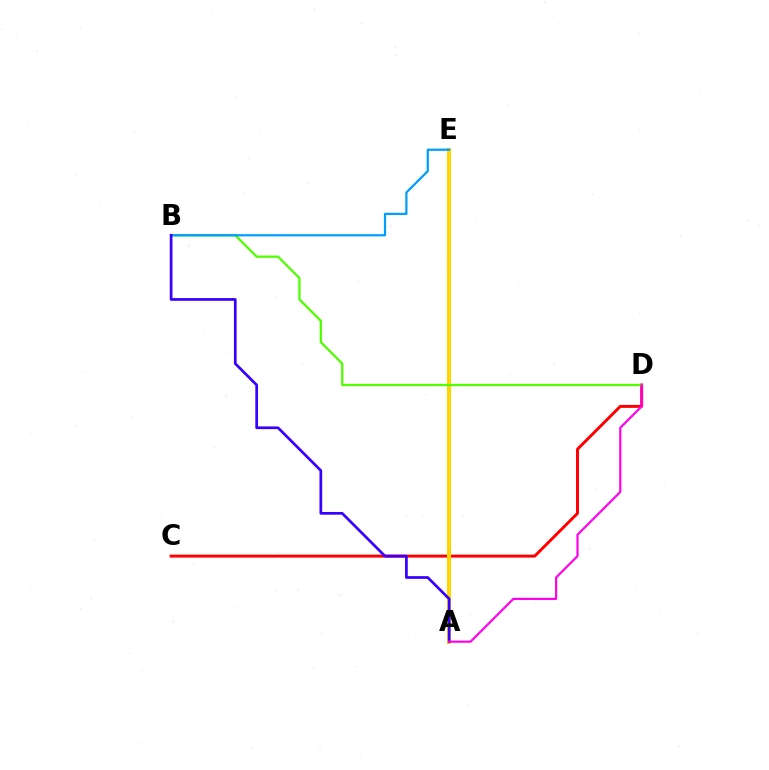{('C', 'D'): [{'color': '#ff0000', 'line_style': 'solid', 'thickness': 2.13}], ('A', 'E'): [{'color': '#00ff86', 'line_style': 'dotted', 'thickness': 2.05}, {'color': '#ffd500', 'line_style': 'solid', 'thickness': 2.92}], ('B', 'D'): [{'color': '#4fff00', 'line_style': 'solid', 'thickness': 1.63}], ('B', 'E'): [{'color': '#009eff', 'line_style': 'solid', 'thickness': 1.61}], ('A', 'B'): [{'color': '#3700ff', 'line_style': 'solid', 'thickness': 1.96}], ('A', 'D'): [{'color': '#ff00ed', 'line_style': 'solid', 'thickness': 1.57}]}